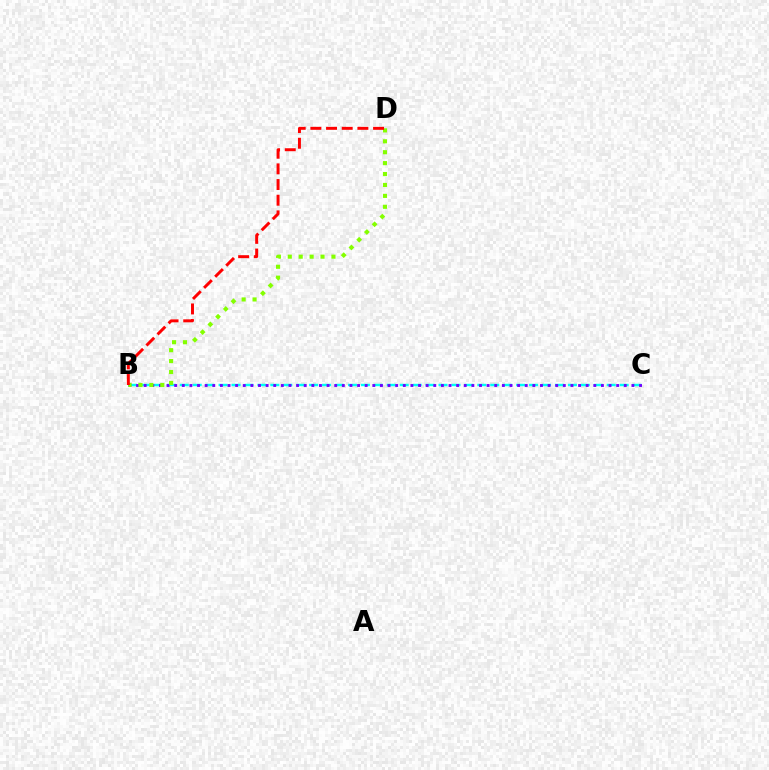{('B', 'C'): [{'color': '#00fff6', 'line_style': 'dashed', 'thickness': 1.76}, {'color': '#7200ff', 'line_style': 'dotted', 'thickness': 2.07}], ('B', 'D'): [{'color': '#84ff00', 'line_style': 'dotted', 'thickness': 2.96}, {'color': '#ff0000', 'line_style': 'dashed', 'thickness': 2.13}]}